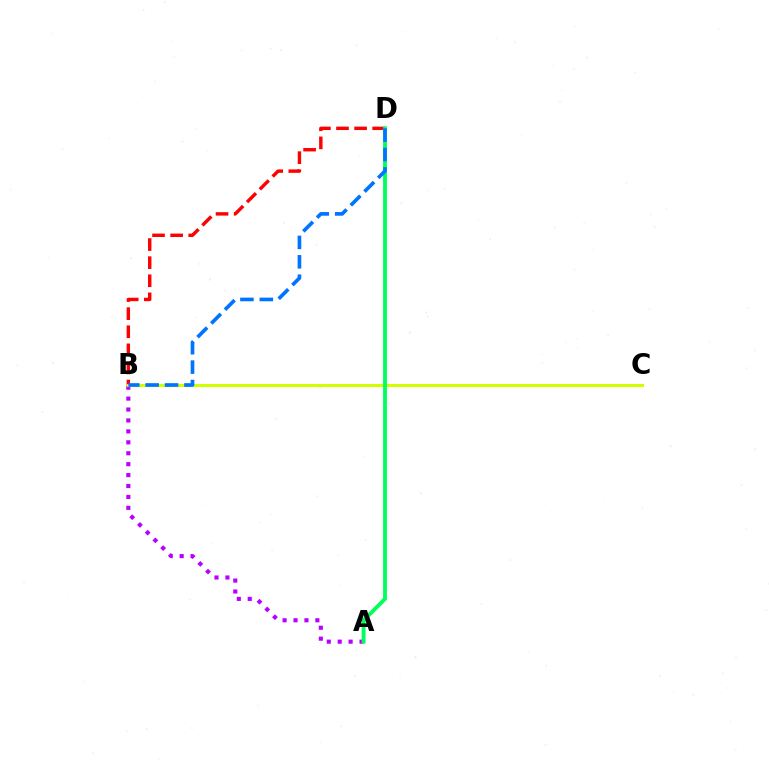{('A', 'B'): [{'color': '#b900ff', 'line_style': 'dotted', 'thickness': 2.97}], ('B', 'D'): [{'color': '#ff0000', 'line_style': 'dashed', 'thickness': 2.46}, {'color': '#0074ff', 'line_style': 'dashed', 'thickness': 2.64}], ('B', 'C'): [{'color': '#d1ff00', 'line_style': 'solid', 'thickness': 2.22}], ('A', 'D'): [{'color': '#00ff5c', 'line_style': 'solid', 'thickness': 2.78}]}